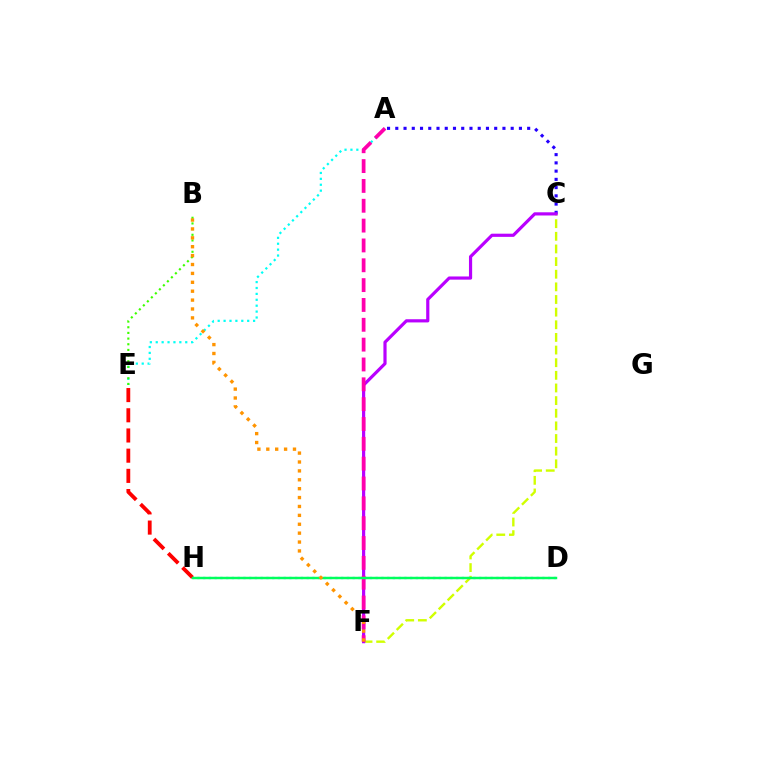{('E', 'H'): [{'color': '#ff0000', 'line_style': 'dashed', 'thickness': 2.74}], ('C', 'F'): [{'color': '#d1ff00', 'line_style': 'dashed', 'thickness': 1.72}, {'color': '#b900ff', 'line_style': 'solid', 'thickness': 2.29}], ('D', 'H'): [{'color': '#0074ff', 'line_style': 'dotted', 'thickness': 1.56}, {'color': '#00ff5c', 'line_style': 'solid', 'thickness': 1.77}], ('A', 'E'): [{'color': '#00fff6', 'line_style': 'dotted', 'thickness': 1.6}], ('A', 'C'): [{'color': '#2500ff', 'line_style': 'dotted', 'thickness': 2.24}], ('A', 'F'): [{'color': '#ff00ac', 'line_style': 'dashed', 'thickness': 2.7}], ('B', 'E'): [{'color': '#3dff00', 'line_style': 'dotted', 'thickness': 1.54}], ('B', 'F'): [{'color': '#ff9400', 'line_style': 'dotted', 'thickness': 2.42}]}